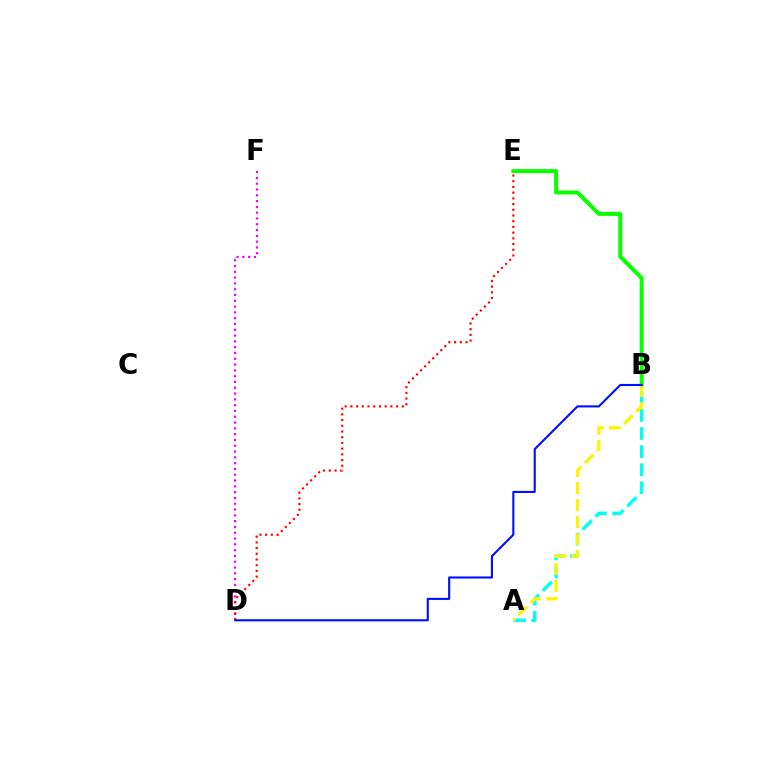{('B', 'E'): [{'color': '#08ff00', 'line_style': 'solid', 'thickness': 2.87}], ('A', 'B'): [{'color': '#00fff6', 'line_style': 'dashed', 'thickness': 2.46}, {'color': '#fcf500', 'line_style': 'dashed', 'thickness': 2.31}], ('D', 'F'): [{'color': '#ee00ff', 'line_style': 'dotted', 'thickness': 1.58}], ('D', 'E'): [{'color': '#ff0000', 'line_style': 'dotted', 'thickness': 1.55}], ('B', 'D'): [{'color': '#0010ff', 'line_style': 'solid', 'thickness': 1.52}]}